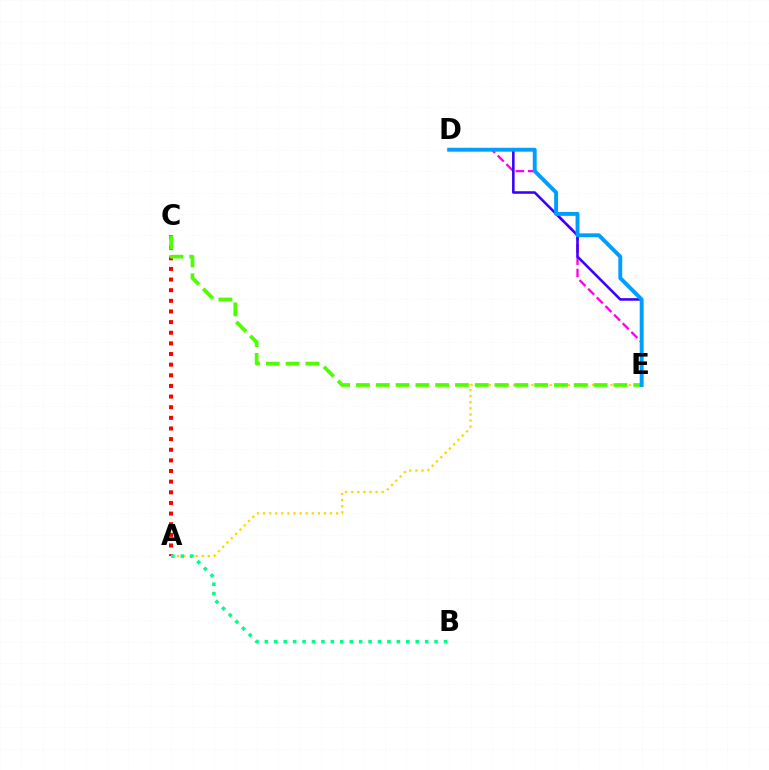{('A', 'C'): [{'color': '#ff0000', 'line_style': 'dotted', 'thickness': 2.89}], ('D', 'E'): [{'color': '#ff00ed', 'line_style': 'dashed', 'thickness': 1.66}, {'color': '#3700ff', 'line_style': 'solid', 'thickness': 1.84}, {'color': '#009eff', 'line_style': 'solid', 'thickness': 2.82}], ('A', 'E'): [{'color': '#ffd500', 'line_style': 'dotted', 'thickness': 1.65}], ('A', 'B'): [{'color': '#00ff86', 'line_style': 'dotted', 'thickness': 2.56}], ('C', 'E'): [{'color': '#4fff00', 'line_style': 'dashed', 'thickness': 2.69}]}